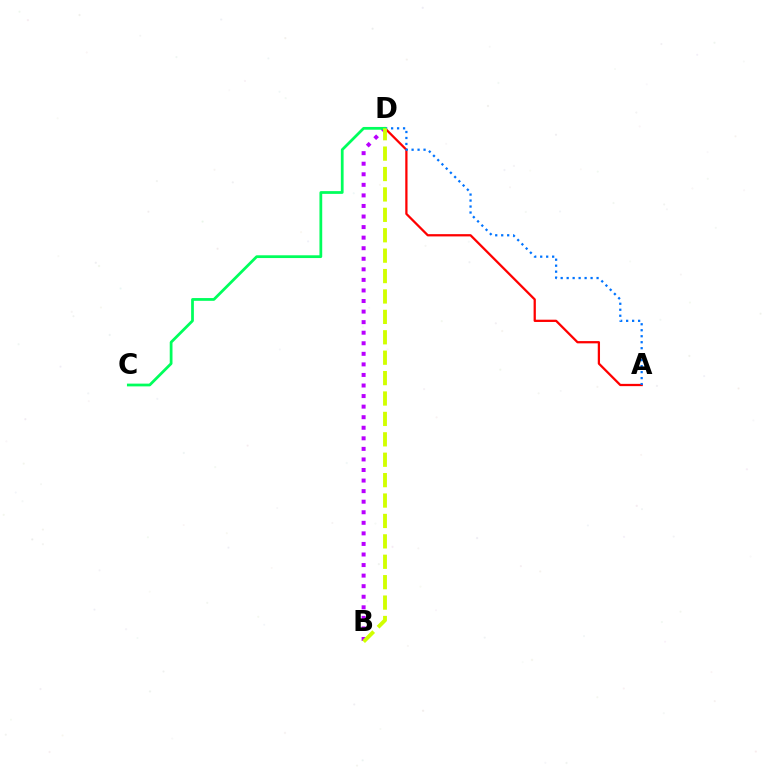{('B', 'D'): [{'color': '#b900ff', 'line_style': 'dotted', 'thickness': 2.87}, {'color': '#d1ff00', 'line_style': 'dashed', 'thickness': 2.77}], ('A', 'D'): [{'color': '#ff0000', 'line_style': 'solid', 'thickness': 1.63}, {'color': '#0074ff', 'line_style': 'dotted', 'thickness': 1.63}], ('C', 'D'): [{'color': '#00ff5c', 'line_style': 'solid', 'thickness': 1.99}]}